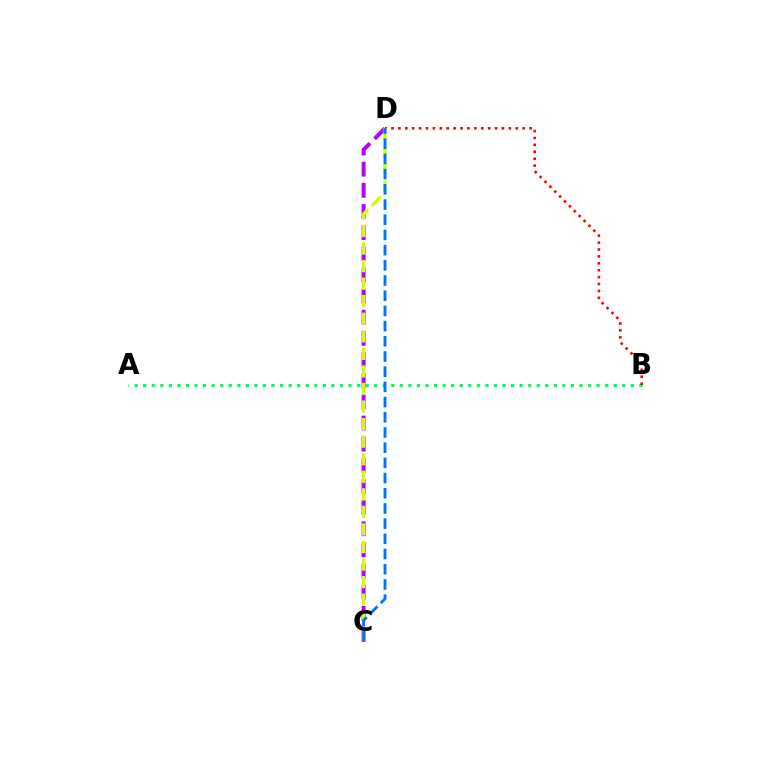{('C', 'D'): [{'color': '#b900ff', 'line_style': 'dashed', 'thickness': 2.87}, {'color': '#d1ff00', 'line_style': 'dashed', 'thickness': 2.39}, {'color': '#0074ff', 'line_style': 'dashed', 'thickness': 2.06}], ('A', 'B'): [{'color': '#00ff5c', 'line_style': 'dotted', 'thickness': 2.32}], ('B', 'D'): [{'color': '#ff0000', 'line_style': 'dotted', 'thickness': 1.88}]}